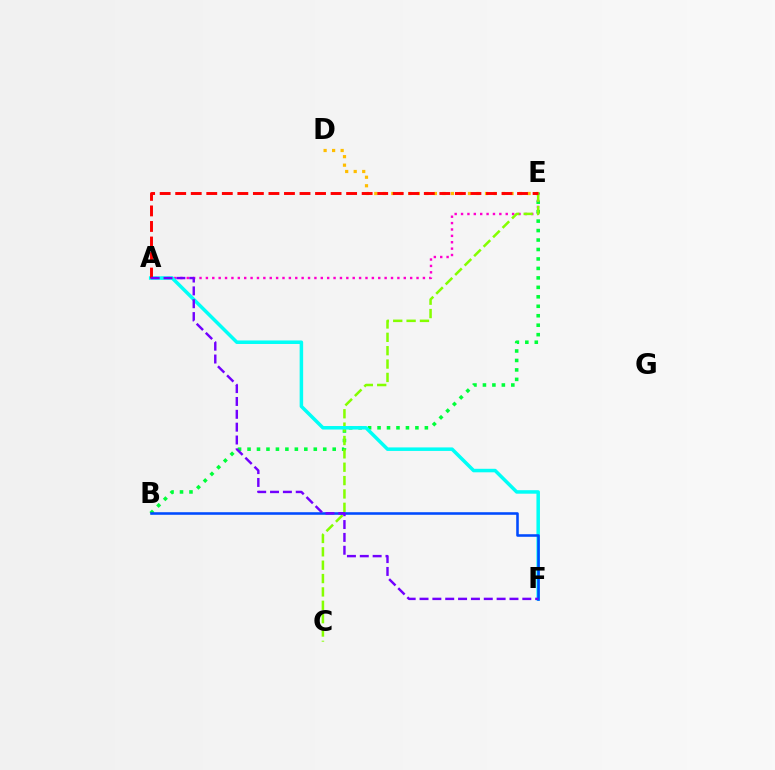{('B', 'E'): [{'color': '#00ff39', 'line_style': 'dotted', 'thickness': 2.57}], ('A', 'E'): [{'color': '#ff00cf', 'line_style': 'dotted', 'thickness': 1.73}, {'color': '#ff0000', 'line_style': 'dashed', 'thickness': 2.11}], ('D', 'E'): [{'color': '#ffbd00', 'line_style': 'dotted', 'thickness': 2.31}], ('C', 'E'): [{'color': '#84ff00', 'line_style': 'dashed', 'thickness': 1.82}], ('A', 'F'): [{'color': '#00fff6', 'line_style': 'solid', 'thickness': 2.52}, {'color': '#7200ff', 'line_style': 'dashed', 'thickness': 1.75}], ('B', 'F'): [{'color': '#004bff', 'line_style': 'solid', 'thickness': 1.85}]}